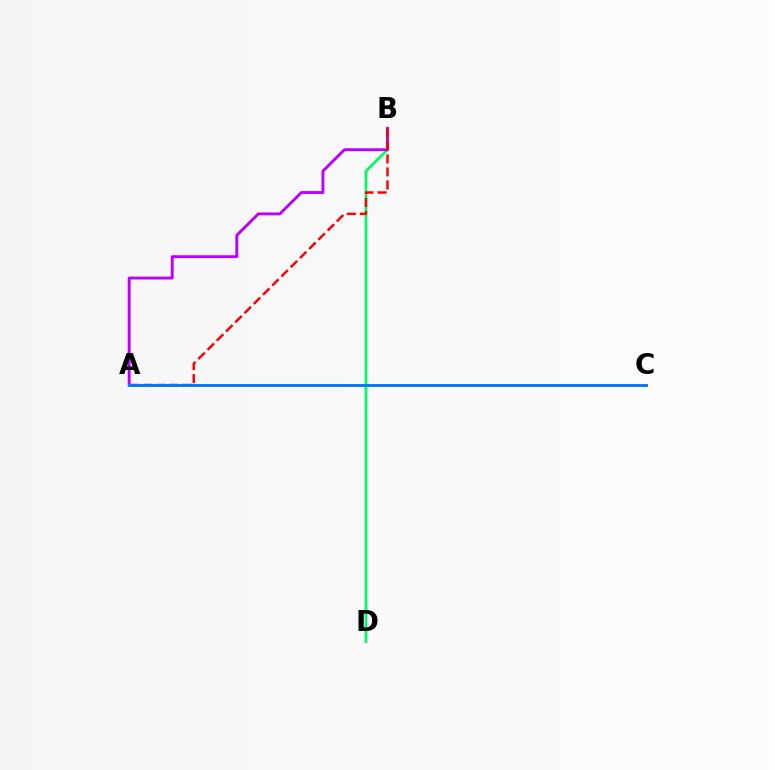{('B', 'D'): [{'color': '#00ff5c', 'line_style': 'solid', 'thickness': 1.97}], ('A', 'B'): [{'color': '#b900ff', 'line_style': 'solid', 'thickness': 2.07}, {'color': '#ff0000', 'line_style': 'dashed', 'thickness': 1.77}], ('A', 'C'): [{'color': '#d1ff00', 'line_style': 'solid', 'thickness': 2.09}, {'color': '#0074ff', 'line_style': 'solid', 'thickness': 2.02}]}